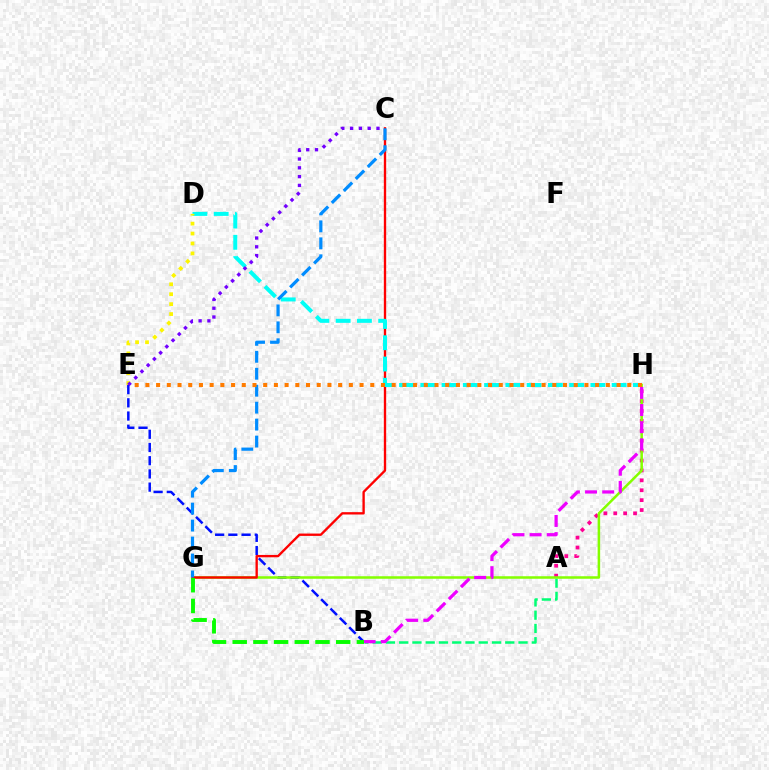{('A', 'H'): [{'color': '#ff0094', 'line_style': 'dotted', 'thickness': 2.69}], ('B', 'E'): [{'color': '#0010ff', 'line_style': 'dashed', 'thickness': 1.79}], ('A', 'B'): [{'color': '#00ff74', 'line_style': 'dashed', 'thickness': 1.8}], ('G', 'H'): [{'color': '#84ff00', 'line_style': 'solid', 'thickness': 1.82}], ('B', 'H'): [{'color': '#ee00ff', 'line_style': 'dashed', 'thickness': 2.33}], ('C', 'G'): [{'color': '#ff0000', 'line_style': 'solid', 'thickness': 1.69}, {'color': '#008cff', 'line_style': 'dashed', 'thickness': 2.3}], ('D', 'H'): [{'color': '#00fff6', 'line_style': 'dashed', 'thickness': 2.89}], ('D', 'E'): [{'color': '#fcf500', 'line_style': 'dotted', 'thickness': 2.7}], ('B', 'G'): [{'color': '#08ff00', 'line_style': 'dashed', 'thickness': 2.81}], ('C', 'E'): [{'color': '#7200ff', 'line_style': 'dotted', 'thickness': 2.39}], ('E', 'H'): [{'color': '#ff7c00', 'line_style': 'dotted', 'thickness': 2.91}]}